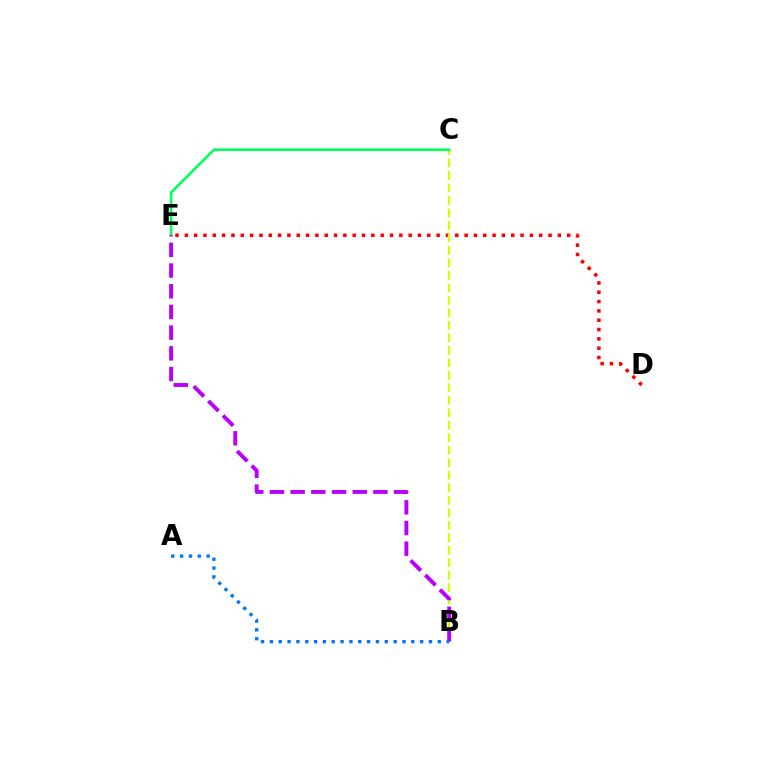{('D', 'E'): [{'color': '#ff0000', 'line_style': 'dotted', 'thickness': 2.53}], ('B', 'C'): [{'color': '#d1ff00', 'line_style': 'dashed', 'thickness': 1.7}], ('C', 'E'): [{'color': '#00ff5c', 'line_style': 'solid', 'thickness': 1.88}], ('B', 'E'): [{'color': '#b900ff', 'line_style': 'dashed', 'thickness': 2.81}], ('A', 'B'): [{'color': '#0074ff', 'line_style': 'dotted', 'thickness': 2.4}]}